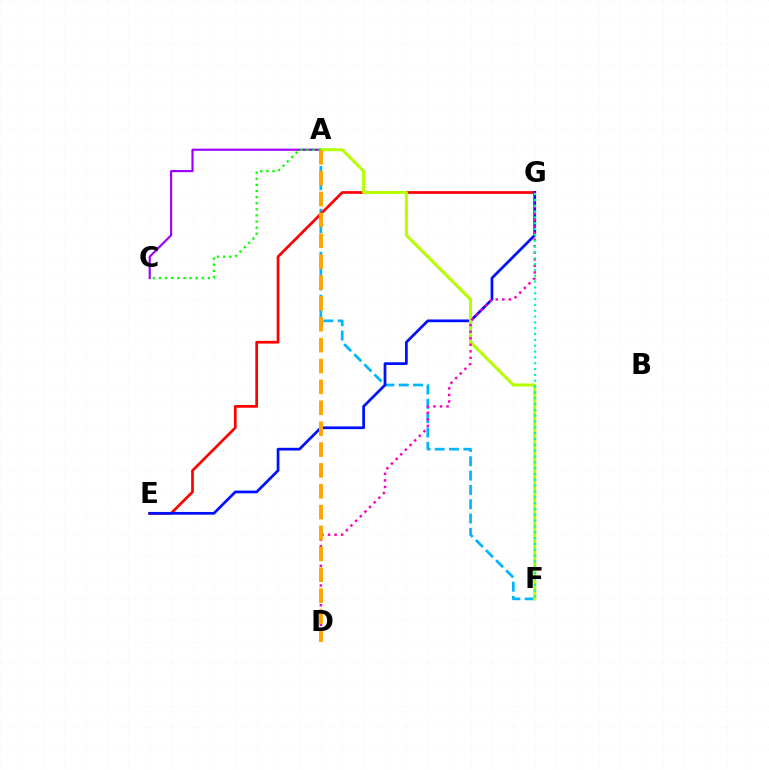{('A', 'F'): [{'color': '#00b5ff', 'line_style': 'dashed', 'thickness': 1.94}, {'color': '#b3ff00', 'line_style': 'solid', 'thickness': 2.16}], ('E', 'G'): [{'color': '#ff0000', 'line_style': 'solid', 'thickness': 1.95}, {'color': '#0010ff', 'line_style': 'solid', 'thickness': 1.97}], ('A', 'C'): [{'color': '#9b00ff', 'line_style': 'solid', 'thickness': 1.54}, {'color': '#08ff00', 'line_style': 'dotted', 'thickness': 1.66}], ('D', 'G'): [{'color': '#ff00bd', 'line_style': 'dotted', 'thickness': 1.78}], ('F', 'G'): [{'color': '#00ff9d', 'line_style': 'dotted', 'thickness': 1.58}], ('A', 'D'): [{'color': '#ffa500', 'line_style': 'dashed', 'thickness': 2.84}]}